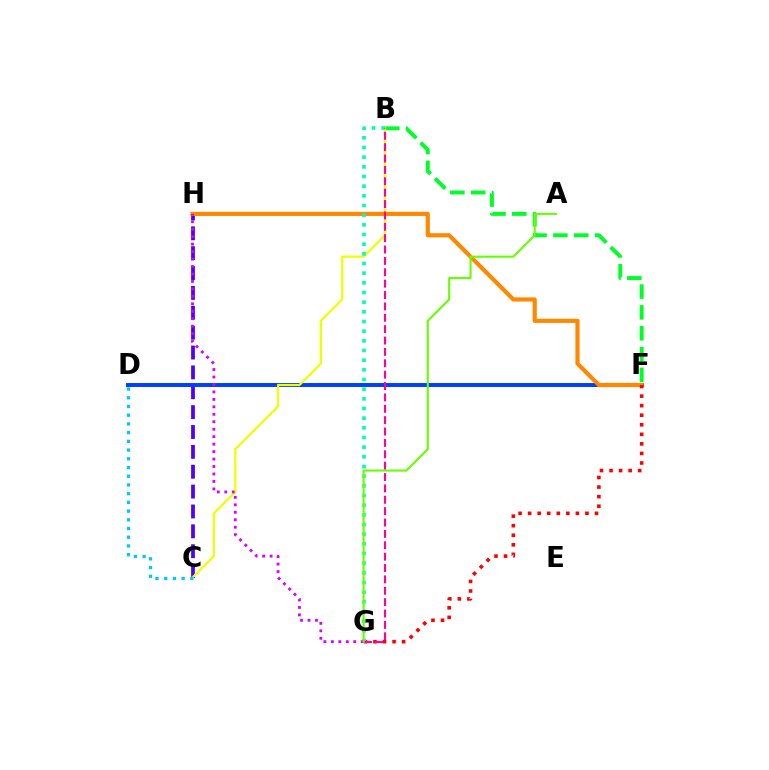{('C', 'H'): [{'color': '#4f00ff', 'line_style': 'dashed', 'thickness': 2.7}], ('D', 'F'): [{'color': '#003fff', 'line_style': 'solid', 'thickness': 2.83}], ('B', 'F'): [{'color': '#00ff27', 'line_style': 'dashed', 'thickness': 2.83}], ('F', 'H'): [{'color': '#ff8800', 'line_style': 'solid', 'thickness': 2.99}], ('B', 'C'): [{'color': '#eeff00', 'line_style': 'solid', 'thickness': 1.61}], ('C', 'D'): [{'color': '#00c7ff', 'line_style': 'dotted', 'thickness': 2.37}], ('F', 'G'): [{'color': '#ff0000', 'line_style': 'dotted', 'thickness': 2.6}], ('B', 'G'): [{'color': '#00ffaf', 'line_style': 'dotted', 'thickness': 2.63}, {'color': '#ff00a0', 'line_style': 'dashed', 'thickness': 1.55}], ('G', 'H'): [{'color': '#d600ff', 'line_style': 'dotted', 'thickness': 2.03}], ('A', 'G'): [{'color': '#66ff00', 'line_style': 'solid', 'thickness': 1.51}]}